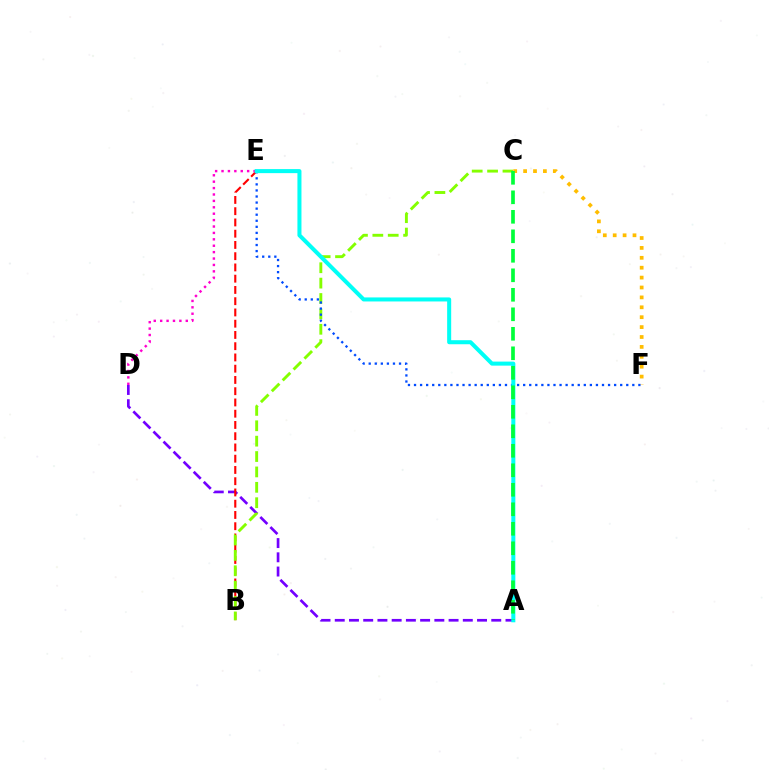{('A', 'D'): [{'color': '#7200ff', 'line_style': 'dashed', 'thickness': 1.93}], ('B', 'E'): [{'color': '#ff0000', 'line_style': 'dashed', 'thickness': 1.53}], ('D', 'E'): [{'color': '#ff00cf', 'line_style': 'dotted', 'thickness': 1.74}], ('B', 'C'): [{'color': '#84ff00', 'line_style': 'dashed', 'thickness': 2.09}], ('C', 'F'): [{'color': '#ffbd00', 'line_style': 'dotted', 'thickness': 2.69}], ('E', 'F'): [{'color': '#004bff', 'line_style': 'dotted', 'thickness': 1.65}], ('A', 'E'): [{'color': '#00fff6', 'line_style': 'solid', 'thickness': 2.91}], ('A', 'C'): [{'color': '#00ff39', 'line_style': 'dashed', 'thickness': 2.65}]}